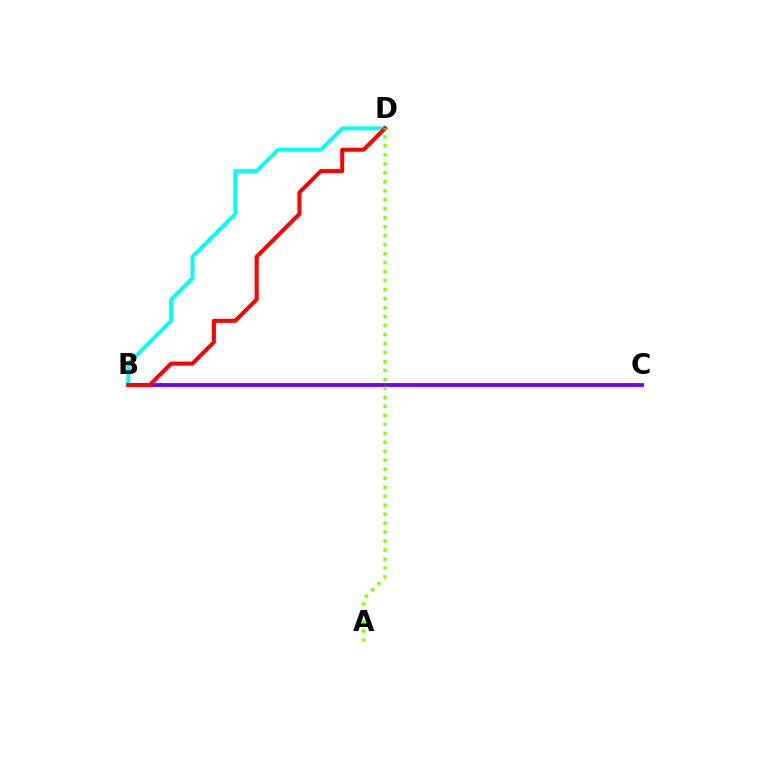{('B', 'C'): [{'color': '#7200ff', 'line_style': 'solid', 'thickness': 2.76}], ('B', 'D'): [{'color': '#00fff6', 'line_style': 'solid', 'thickness': 2.82}, {'color': '#ff0000', 'line_style': 'solid', 'thickness': 2.91}], ('A', 'D'): [{'color': '#84ff00', 'line_style': 'dotted', 'thickness': 2.44}]}